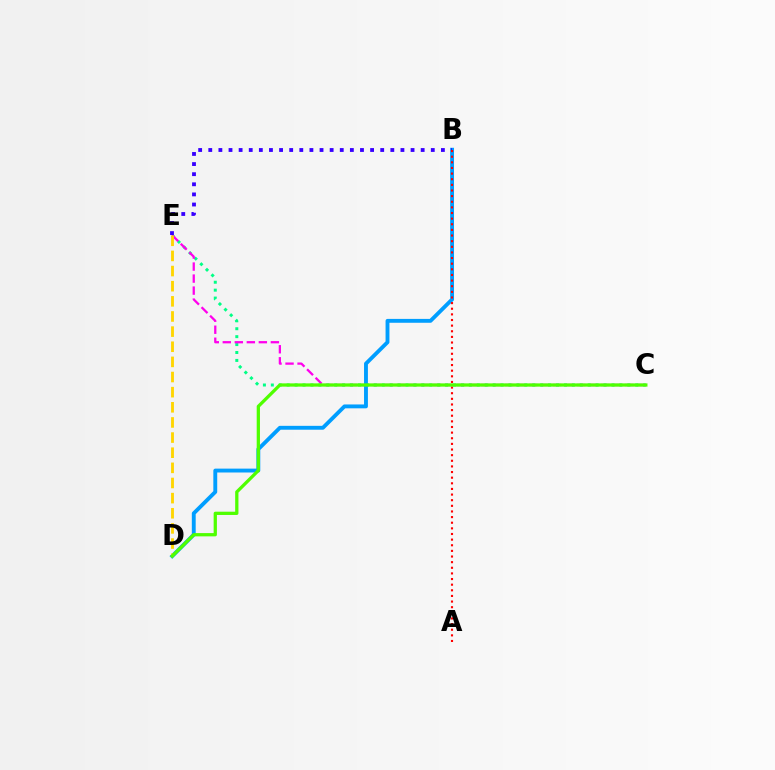{('C', 'E'): [{'color': '#00ff86', 'line_style': 'dotted', 'thickness': 2.15}, {'color': '#ff00ed', 'line_style': 'dashed', 'thickness': 1.63}], ('B', 'D'): [{'color': '#009eff', 'line_style': 'solid', 'thickness': 2.79}], ('B', 'E'): [{'color': '#3700ff', 'line_style': 'dotted', 'thickness': 2.75}], ('A', 'B'): [{'color': '#ff0000', 'line_style': 'dotted', 'thickness': 1.53}], ('D', 'E'): [{'color': '#ffd500', 'line_style': 'dashed', 'thickness': 2.06}], ('C', 'D'): [{'color': '#4fff00', 'line_style': 'solid', 'thickness': 2.35}]}